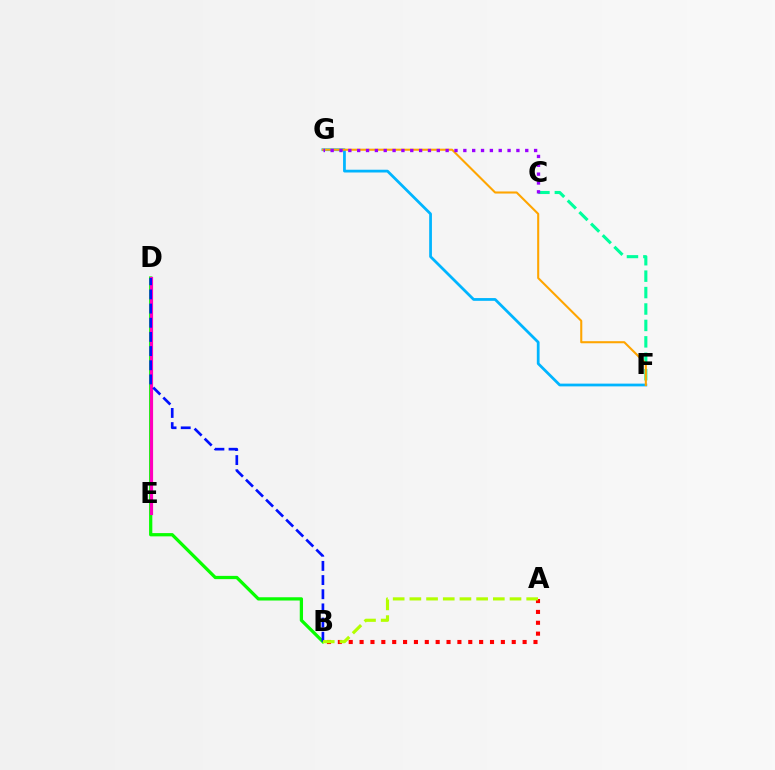{('B', 'D'): [{'color': '#08ff00', 'line_style': 'solid', 'thickness': 2.35}, {'color': '#0010ff', 'line_style': 'dashed', 'thickness': 1.92}], ('D', 'E'): [{'color': '#ff00bd', 'line_style': 'solid', 'thickness': 2.29}], ('C', 'F'): [{'color': '#00ff9d', 'line_style': 'dashed', 'thickness': 2.23}], ('A', 'B'): [{'color': '#ff0000', 'line_style': 'dotted', 'thickness': 2.95}, {'color': '#b3ff00', 'line_style': 'dashed', 'thickness': 2.27}], ('F', 'G'): [{'color': '#00b5ff', 'line_style': 'solid', 'thickness': 1.99}, {'color': '#ffa500', 'line_style': 'solid', 'thickness': 1.5}], ('C', 'G'): [{'color': '#9b00ff', 'line_style': 'dotted', 'thickness': 2.4}]}